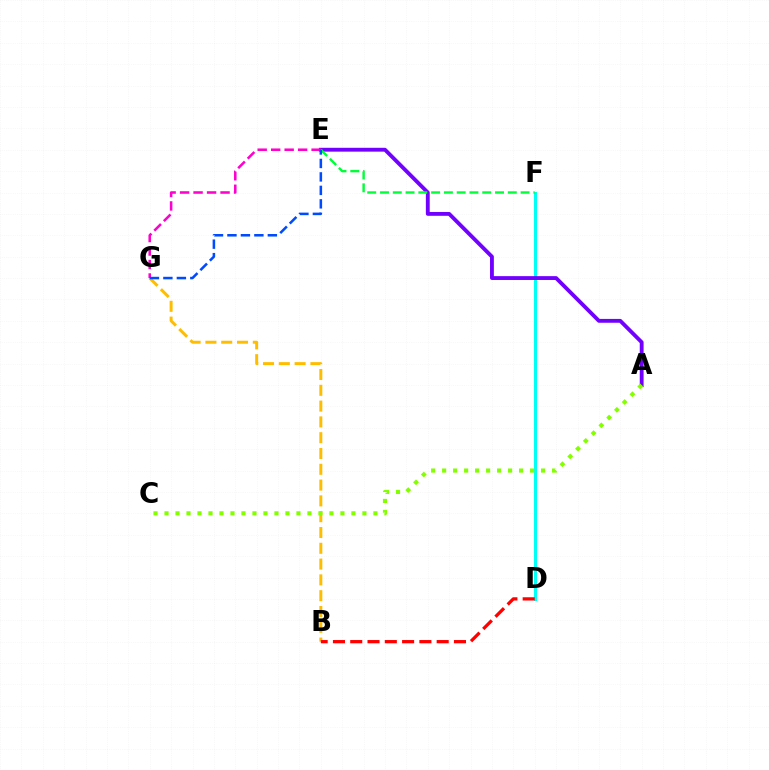{('D', 'F'): [{'color': '#00fff6', 'line_style': 'solid', 'thickness': 2.17}], ('A', 'E'): [{'color': '#7200ff', 'line_style': 'solid', 'thickness': 2.76}], ('B', 'G'): [{'color': '#ffbd00', 'line_style': 'dashed', 'thickness': 2.15}], ('E', 'F'): [{'color': '#00ff39', 'line_style': 'dashed', 'thickness': 1.74}], ('E', 'G'): [{'color': '#ff00cf', 'line_style': 'dashed', 'thickness': 1.83}, {'color': '#004bff', 'line_style': 'dashed', 'thickness': 1.83}], ('B', 'D'): [{'color': '#ff0000', 'line_style': 'dashed', 'thickness': 2.35}], ('A', 'C'): [{'color': '#84ff00', 'line_style': 'dotted', 'thickness': 2.99}]}